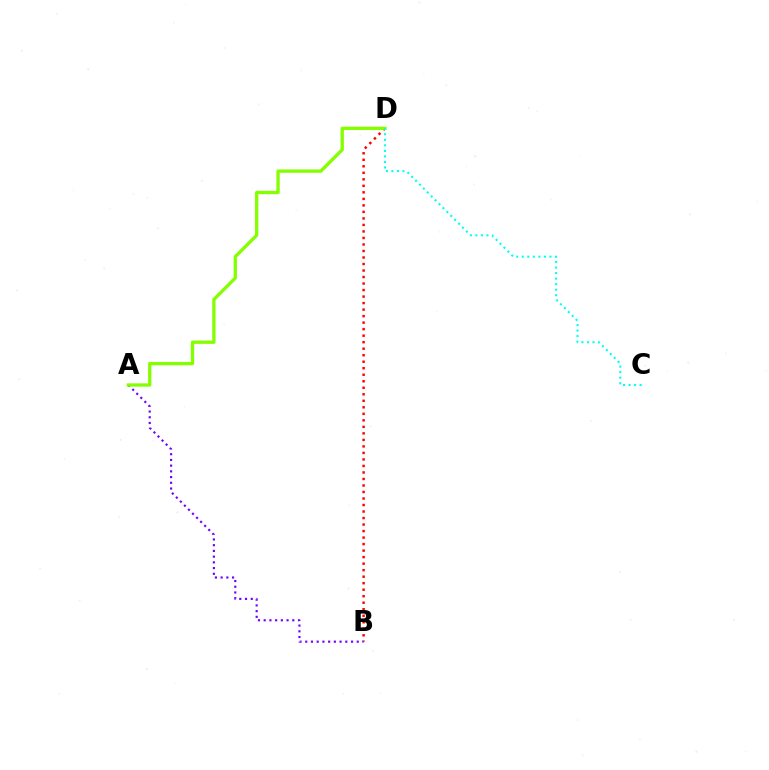{('B', 'D'): [{'color': '#ff0000', 'line_style': 'dotted', 'thickness': 1.77}], ('A', 'B'): [{'color': '#7200ff', 'line_style': 'dotted', 'thickness': 1.55}], ('A', 'D'): [{'color': '#84ff00', 'line_style': 'solid', 'thickness': 2.38}], ('C', 'D'): [{'color': '#00fff6', 'line_style': 'dotted', 'thickness': 1.5}]}